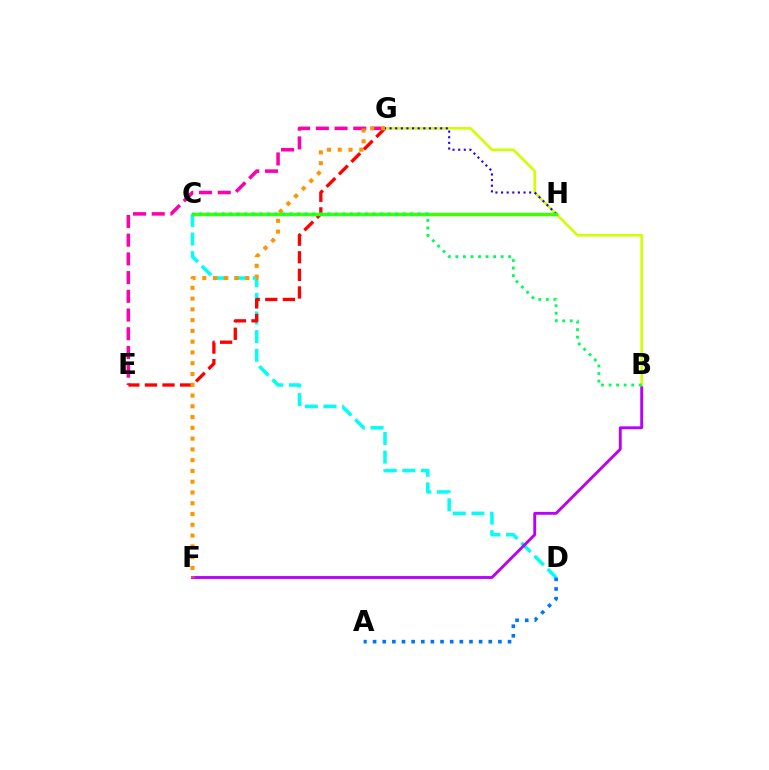{('E', 'G'): [{'color': '#ff00ac', 'line_style': 'dashed', 'thickness': 2.54}, {'color': '#ff0000', 'line_style': 'dashed', 'thickness': 2.39}], ('C', 'D'): [{'color': '#00fff6', 'line_style': 'dashed', 'thickness': 2.53}], ('B', 'F'): [{'color': '#b900ff', 'line_style': 'solid', 'thickness': 2.06}], ('B', 'G'): [{'color': '#d1ff00', 'line_style': 'solid', 'thickness': 1.88}], ('A', 'D'): [{'color': '#0074ff', 'line_style': 'dotted', 'thickness': 2.62}], ('G', 'H'): [{'color': '#2500ff', 'line_style': 'dotted', 'thickness': 1.53}], ('F', 'G'): [{'color': '#ff9400', 'line_style': 'dotted', 'thickness': 2.93}], ('C', 'H'): [{'color': '#3dff00', 'line_style': 'solid', 'thickness': 2.5}], ('B', 'C'): [{'color': '#00ff5c', 'line_style': 'dotted', 'thickness': 2.05}]}